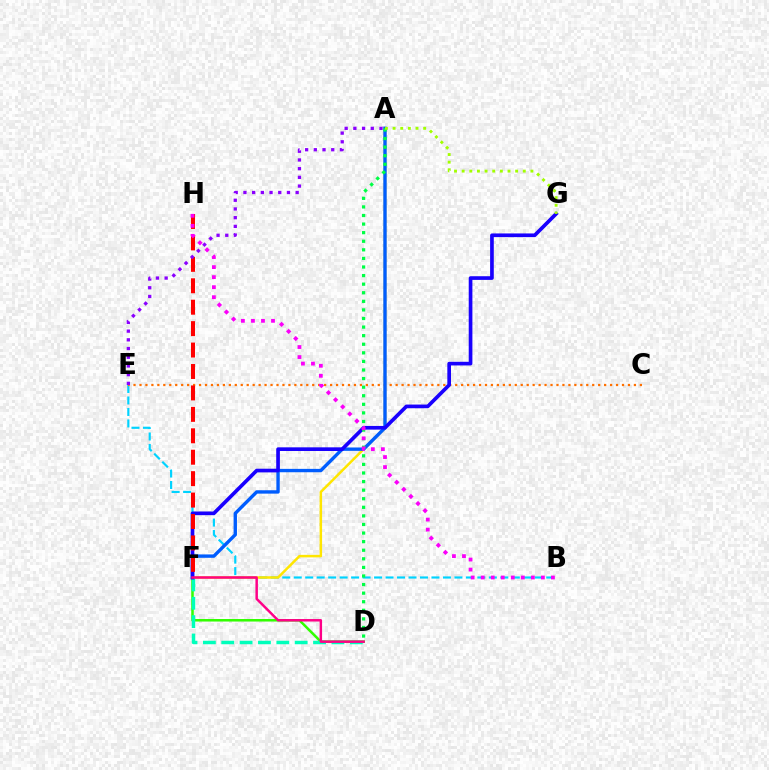{('B', 'E'): [{'color': '#00d3ff', 'line_style': 'dashed', 'thickness': 1.56}], ('C', 'E'): [{'color': '#ff7000', 'line_style': 'dotted', 'thickness': 1.62}], ('A', 'F'): [{'color': '#ffe600', 'line_style': 'solid', 'thickness': 1.8}, {'color': '#005dff', 'line_style': 'solid', 'thickness': 2.43}], ('D', 'F'): [{'color': '#31ff00', 'line_style': 'solid', 'thickness': 1.82}, {'color': '#00ffbb', 'line_style': 'dashed', 'thickness': 2.49}, {'color': '#ff0088', 'line_style': 'solid', 'thickness': 1.79}], ('F', 'G'): [{'color': '#1900ff', 'line_style': 'solid', 'thickness': 2.64}], ('F', 'H'): [{'color': '#ff0000', 'line_style': 'dashed', 'thickness': 2.91}], ('A', 'D'): [{'color': '#00ff45', 'line_style': 'dotted', 'thickness': 2.33}], ('A', 'G'): [{'color': '#a2ff00', 'line_style': 'dotted', 'thickness': 2.08}], ('B', 'H'): [{'color': '#fa00f9', 'line_style': 'dotted', 'thickness': 2.73}], ('A', 'E'): [{'color': '#8a00ff', 'line_style': 'dotted', 'thickness': 2.37}]}